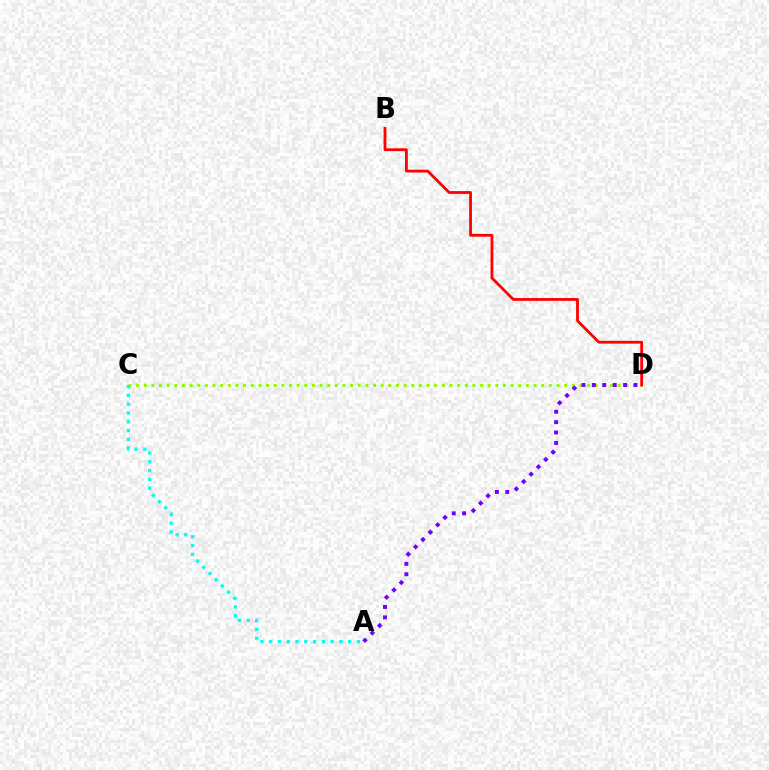{('C', 'D'): [{'color': '#84ff00', 'line_style': 'dotted', 'thickness': 2.08}], ('A', 'D'): [{'color': '#7200ff', 'line_style': 'dotted', 'thickness': 2.83}], ('A', 'C'): [{'color': '#00fff6', 'line_style': 'dotted', 'thickness': 2.38}], ('B', 'D'): [{'color': '#ff0000', 'line_style': 'solid', 'thickness': 2.01}]}